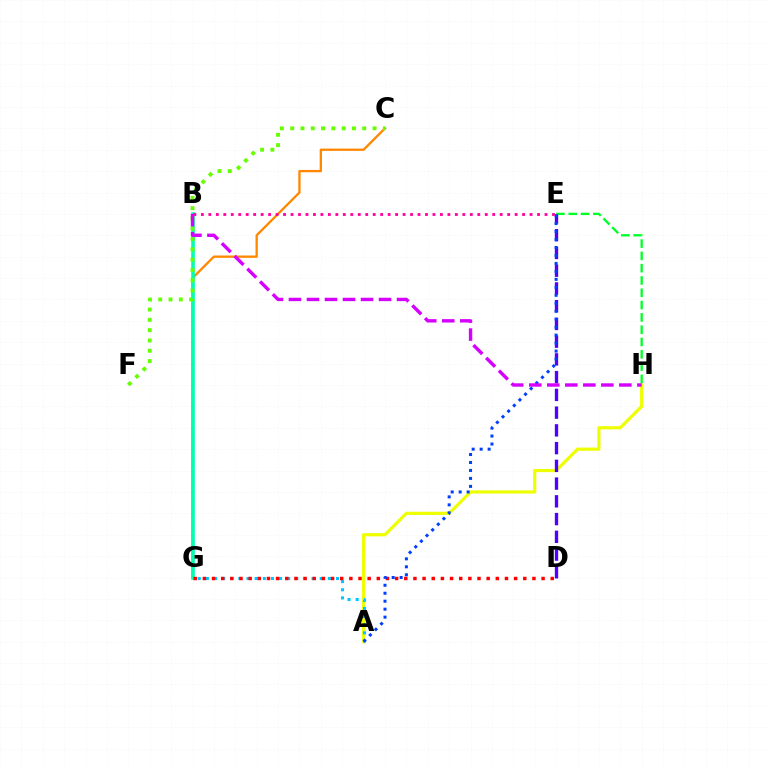{('A', 'H'): [{'color': '#eeff00', 'line_style': 'solid', 'thickness': 2.29}], ('C', 'G'): [{'color': '#ff8800', 'line_style': 'solid', 'thickness': 1.66}], ('B', 'G'): [{'color': '#00ffaf', 'line_style': 'solid', 'thickness': 2.58}], ('C', 'F'): [{'color': '#66ff00', 'line_style': 'dotted', 'thickness': 2.8}], ('A', 'G'): [{'color': '#00c7ff', 'line_style': 'dotted', 'thickness': 2.21}], ('E', 'H'): [{'color': '#00ff27', 'line_style': 'dashed', 'thickness': 1.67}], ('D', 'G'): [{'color': '#ff0000', 'line_style': 'dotted', 'thickness': 2.49}], ('D', 'E'): [{'color': '#4f00ff', 'line_style': 'dashed', 'thickness': 2.41}], ('A', 'E'): [{'color': '#003fff', 'line_style': 'dotted', 'thickness': 2.17}], ('B', 'H'): [{'color': '#d600ff', 'line_style': 'dashed', 'thickness': 2.45}], ('B', 'E'): [{'color': '#ff00a0', 'line_style': 'dotted', 'thickness': 2.03}]}